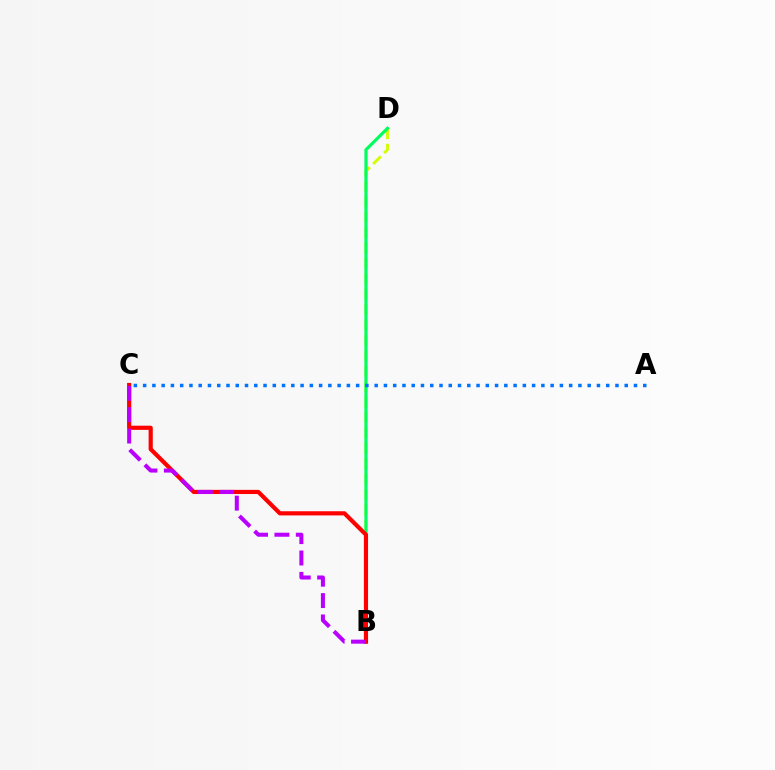{('B', 'D'): [{'color': '#d1ff00', 'line_style': 'dashed', 'thickness': 2.09}, {'color': '#00ff5c', 'line_style': 'solid', 'thickness': 2.28}], ('B', 'C'): [{'color': '#ff0000', 'line_style': 'solid', 'thickness': 3.0}, {'color': '#b900ff', 'line_style': 'dashed', 'thickness': 2.9}], ('A', 'C'): [{'color': '#0074ff', 'line_style': 'dotted', 'thickness': 2.52}]}